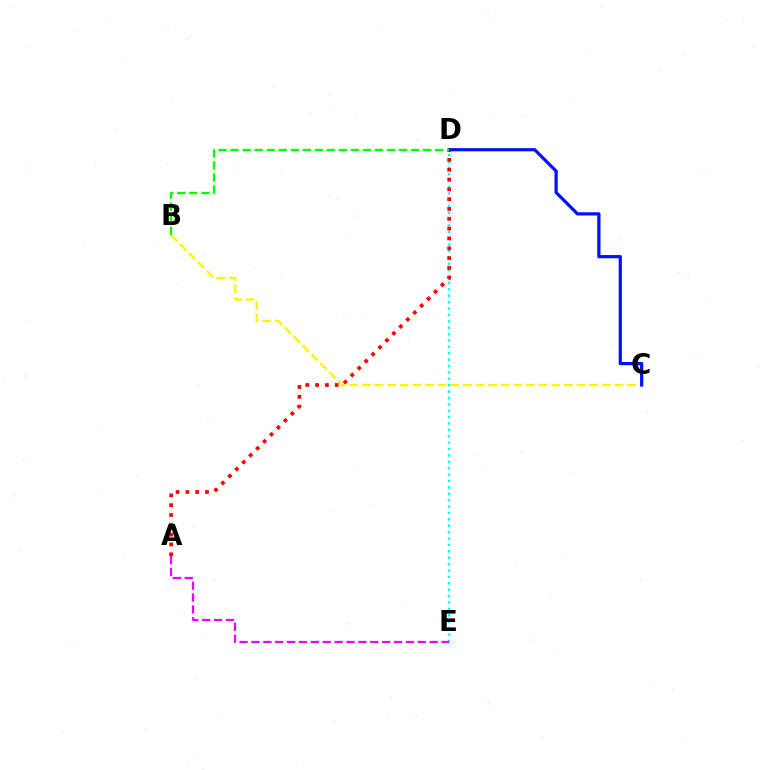{('B', 'C'): [{'color': '#fcf500', 'line_style': 'dashed', 'thickness': 1.72}], ('D', 'E'): [{'color': '#00fff6', 'line_style': 'dotted', 'thickness': 1.74}], ('A', 'D'): [{'color': '#ff0000', 'line_style': 'dotted', 'thickness': 2.67}], ('C', 'D'): [{'color': '#0010ff', 'line_style': 'solid', 'thickness': 2.31}], ('B', 'D'): [{'color': '#08ff00', 'line_style': 'dashed', 'thickness': 1.63}], ('A', 'E'): [{'color': '#ee00ff', 'line_style': 'dashed', 'thickness': 1.61}]}